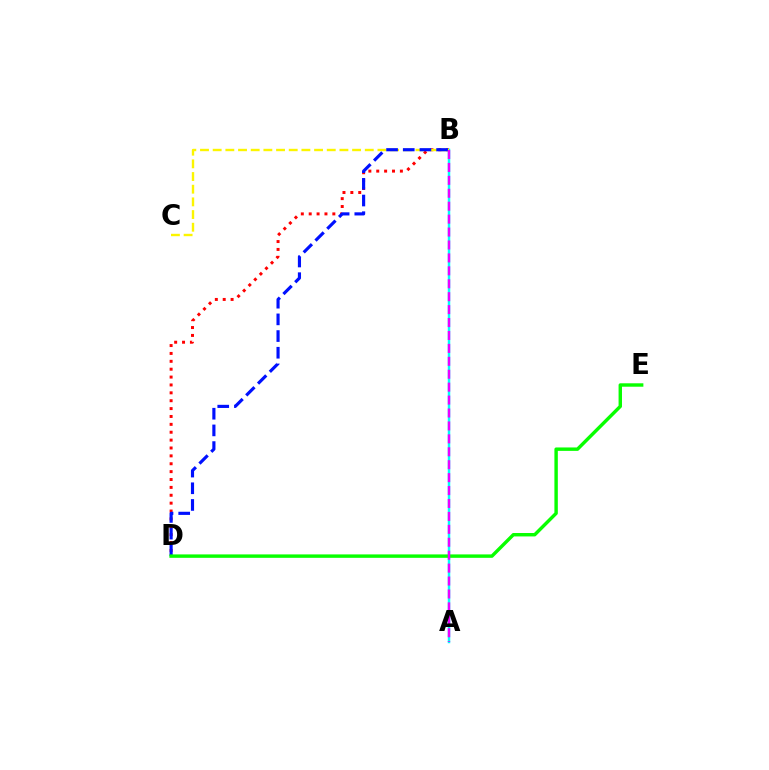{('B', 'D'): [{'color': '#ff0000', 'line_style': 'dotted', 'thickness': 2.14}, {'color': '#0010ff', 'line_style': 'dashed', 'thickness': 2.27}], ('A', 'B'): [{'color': '#00fff6', 'line_style': 'solid', 'thickness': 1.79}, {'color': '#ee00ff', 'line_style': 'dashed', 'thickness': 1.76}], ('B', 'C'): [{'color': '#fcf500', 'line_style': 'dashed', 'thickness': 1.72}], ('D', 'E'): [{'color': '#08ff00', 'line_style': 'solid', 'thickness': 2.46}]}